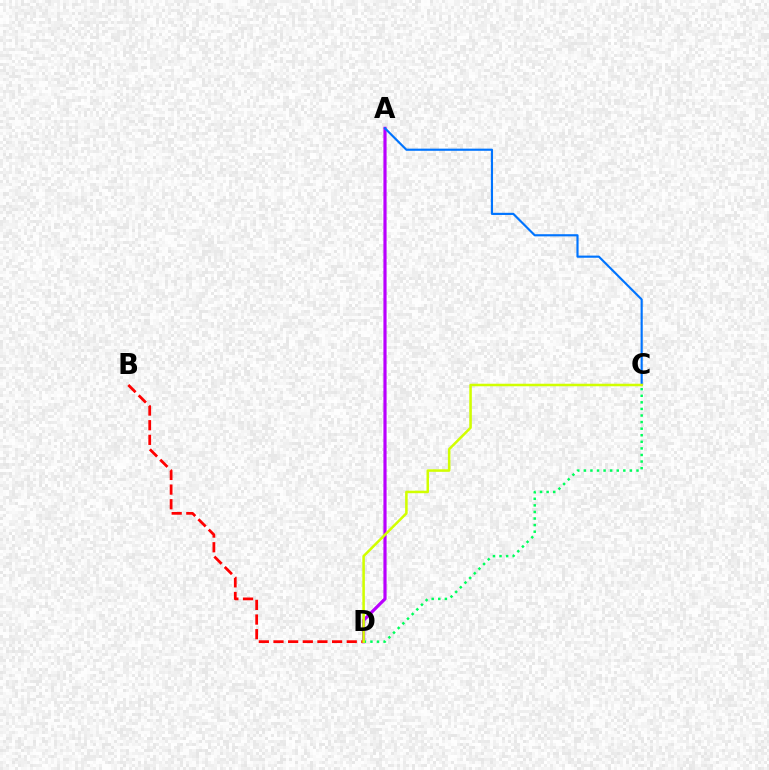{('A', 'D'): [{'color': '#b900ff', 'line_style': 'solid', 'thickness': 2.29}], ('C', 'D'): [{'color': '#00ff5c', 'line_style': 'dotted', 'thickness': 1.79}, {'color': '#d1ff00', 'line_style': 'solid', 'thickness': 1.83}], ('A', 'C'): [{'color': '#0074ff', 'line_style': 'solid', 'thickness': 1.56}], ('B', 'D'): [{'color': '#ff0000', 'line_style': 'dashed', 'thickness': 1.99}]}